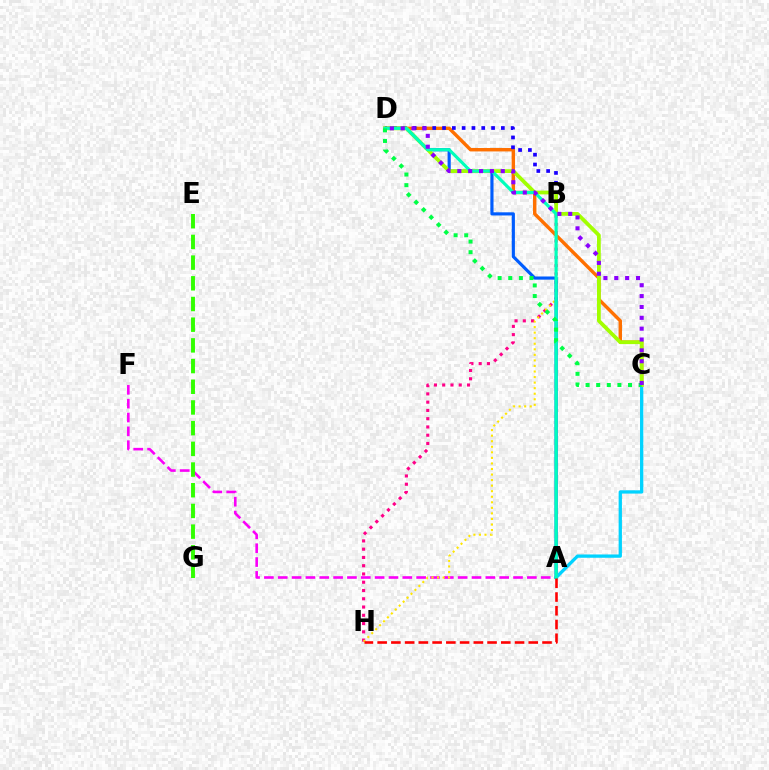{('A', 'F'): [{'color': '#fa00f9', 'line_style': 'dashed', 'thickness': 1.88}], ('B', 'H'): [{'color': '#ff0088', 'line_style': 'dotted', 'thickness': 2.25}, {'color': '#ffe600', 'line_style': 'dotted', 'thickness': 1.51}], ('A', 'D'): [{'color': '#005dff', 'line_style': 'solid', 'thickness': 2.27}, {'color': '#00ffbb', 'line_style': 'solid', 'thickness': 2.26}], ('A', 'C'): [{'color': '#00d3ff', 'line_style': 'solid', 'thickness': 2.37}], ('C', 'D'): [{'color': '#ff7000', 'line_style': 'solid', 'thickness': 2.46}, {'color': '#a2ff00', 'line_style': 'solid', 'thickness': 2.71}, {'color': '#00ff45', 'line_style': 'dotted', 'thickness': 2.88}, {'color': '#8a00ff', 'line_style': 'dotted', 'thickness': 2.95}], ('B', 'D'): [{'color': '#1900ff', 'line_style': 'dotted', 'thickness': 2.66}], ('E', 'G'): [{'color': '#31ff00', 'line_style': 'dashed', 'thickness': 2.81}], ('A', 'H'): [{'color': '#ff0000', 'line_style': 'dashed', 'thickness': 1.87}]}